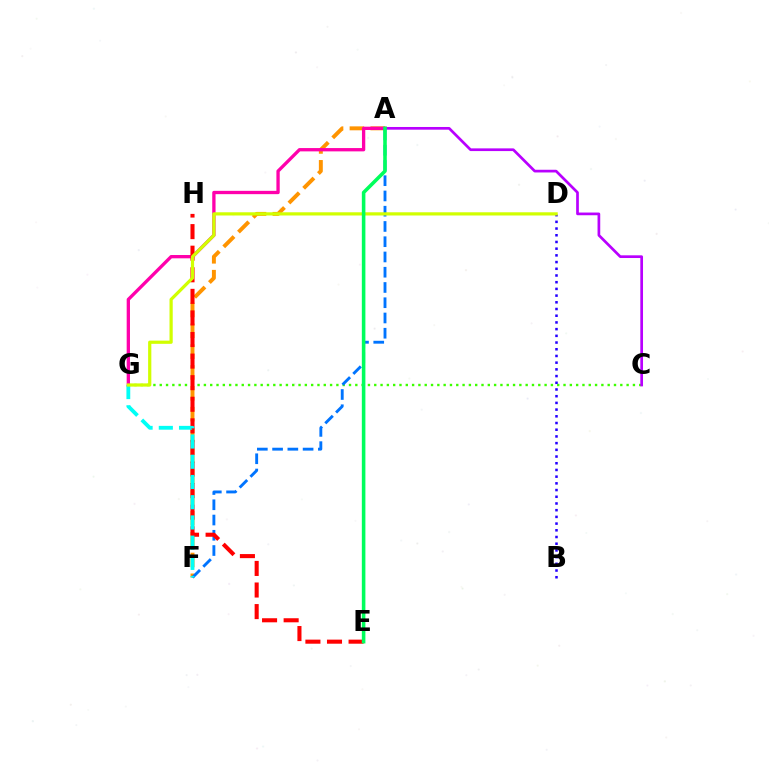{('A', 'F'): [{'color': '#ff9400', 'line_style': 'dashed', 'thickness': 2.83}, {'color': '#0074ff', 'line_style': 'dashed', 'thickness': 2.07}], ('C', 'G'): [{'color': '#3dff00', 'line_style': 'dotted', 'thickness': 1.71}], ('A', 'G'): [{'color': '#ff00ac', 'line_style': 'solid', 'thickness': 2.38}], ('B', 'D'): [{'color': '#2500ff', 'line_style': 'dotted', 'thickness': 1.82}], ('E', 'H'): [{'color': '#ff0000', 'line_style': 'dashed', 'thickness': 2.93}], ('A', 'C'): [{'color': '#b900ff', 'line_style': 'solid', 'thickness': 1.94}], ('F', 'G'): [{'color': '#00fff6', 'line_style': 'dashed', 'thickness': 2.75}], ('D', 'G'): [{'color': '#d1ff00', 'line_style': 'solid', 'thickness': 2.32}], ('A', 'E'): [{'color': '#00ff5c', 'line_style': 'solid', 'thickness': 2.57}]}